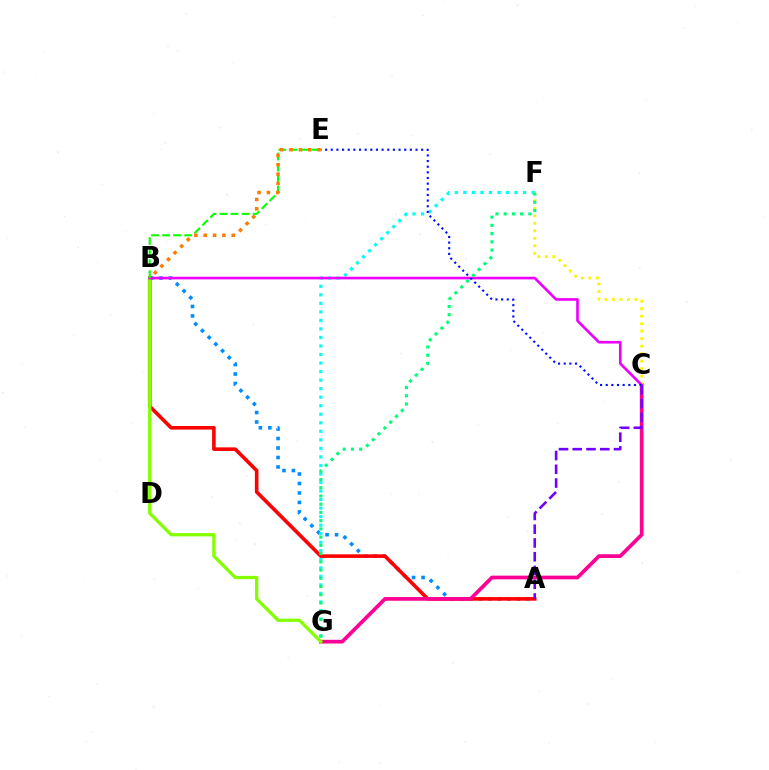{('A', 'B'): [{'color': '#008cff', 'line_style': 'dotted', 'thickness': 2.57}, {'color': '#ff0000', 'line_style': 'solid', 'thickness': 2.6}], ('F', 'G'): [{'color': '#00fff6', 'line_style': 'dotted', 'thickness': 2.32}, {'color': '#00ff74', 'line_style': 'dotted', 'thickness': 2.24}], ('C', 'G'): [{'color': '#ff0094', 'line_style': 'solid', 'thickness': 2.68}], ('B', 'G'): [{'color': '#84ff00', 'line_style': 'solid', 'thickness': 2.36}], ('C', 'F'): [{'color': '#fcf500', 'line_style': 'dotted', 'thickness': 2.04}], ('B', 'C'): [{'color': '#ee00ff', 'line_style': 'solid', 'thickness': 1.9}], ('B', 'E'): [{'color': '#08ff00', 'line_style': 'dashed', 'thickness': 1.5}, {'color': '#ff7c00', 'line_style': 'dotted', 'thickness': 2.54}], ('C', 'E'): [{'color': '#0010ff', 'line_style': 'dotted', 'thickness': 1.54}], ('A', 'C'): [{'color': '#7200ff', 'line_style': 'dashed', 'thickness': 1.87}]}